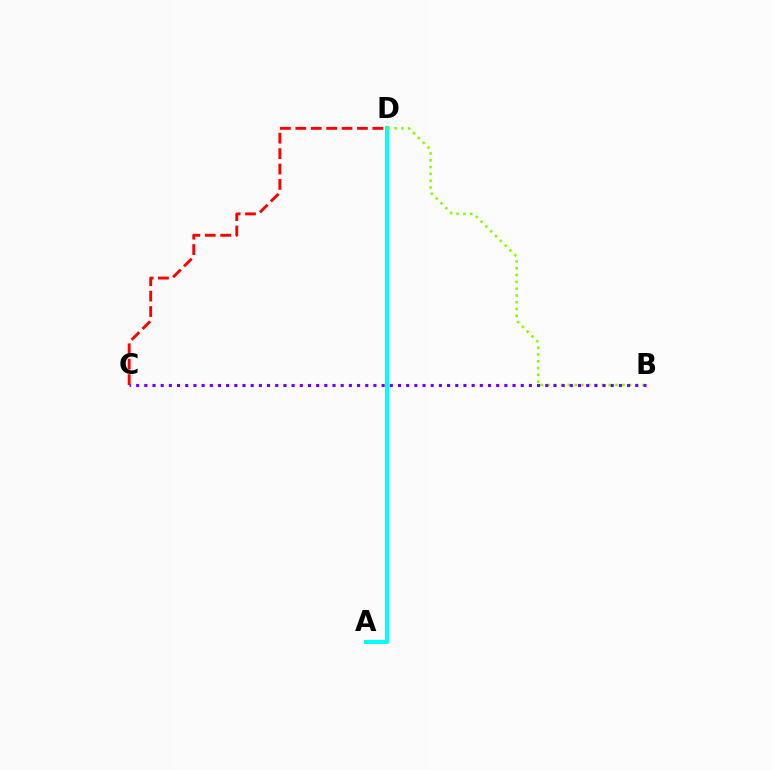{('A', 'D'): [{'color': '#00fff6', 'line_style': 'solid', 'thickness': 2.86}], ('C', 'D'): [{'color': '#ff0000', 'line_style': 'dashed', 'thickness': 2.09}], ('B', 'D'): [{'color': '#84ff00', 'line_style': 'dotted', 'thickness': 1.85}], ('B', 'C'): [{'color': '#7200ff', 'line_style': 'dotted', 'thickness': 2.22}]}